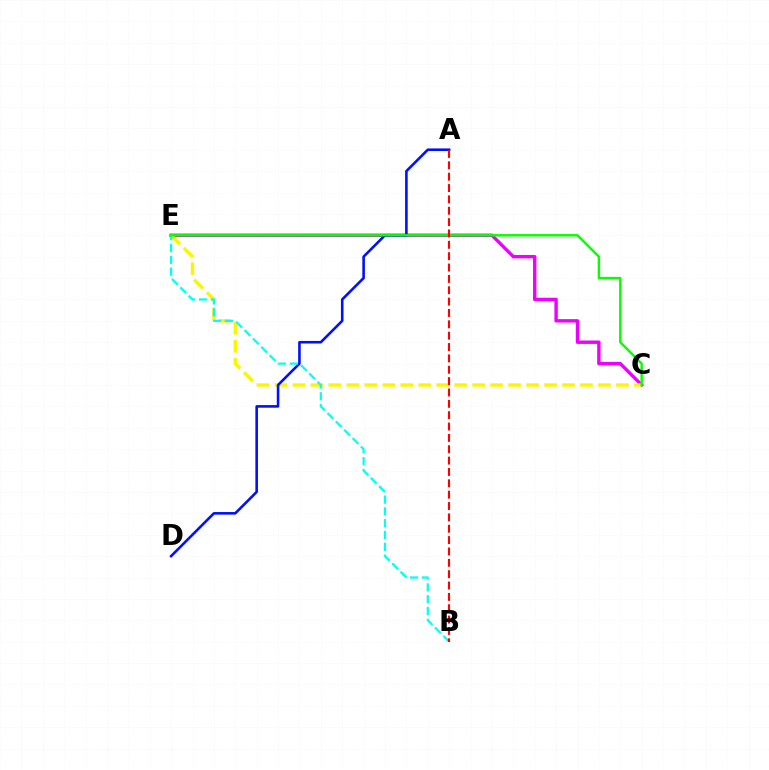{('C', 'E'): [{'color': '#ee00ff', 'line_style': 'solid', 'thickness': 2.45}, {'color': '#fcf500', 'line_style': 'dashed', 'thickness': 2.44}, {'color': '#08ff00', 'line_style': 'solid', 'thickness': 1.75}], ('A', 'D'): [{'color': '#0010ff', 'line_style': 'solid', 'thickness': 1.87}], ('B', 'E'): [{'color': '#00fff6', 'line_style': 'dashed', 'thickness': 1.6}], ('A', 'B'): [{'color': '#ff0000', 'line_style': 'dashed', 'thickness': 1.54}]}